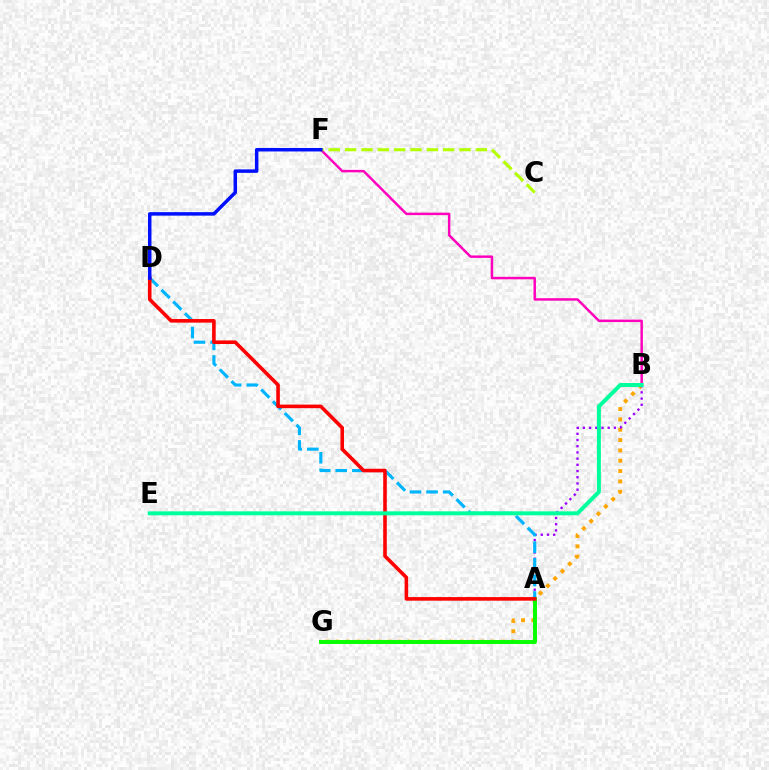{('B', 'G'): [{'color': '#ffa500', 'line_style': 'dotted', 'thickness': 2.81}], ('A', 'B'): [{'color': '#9b00ff', 'line_style': 'dotted', 'thickness': 1.69}], ('A', 'D'): [{'color': '#00b5ff', 'line_style': 'dashed', 'thickness': 2.26}, {'color': '#ff0000', 'line_style': 'solid', 'thickness': 2.59}], ('A', 'G'): [{'color': '#08ff00', 'line_style': 'solid', 'thickness': 2.83}], ('B', 'F'): [{'color': '#ff00bd', 'line_style': 'solid', 'thickness': 1.78}], ('C', 'F'): [{'color': '#b3ff00', 'line_style': 'dashed', 'thickness': 2.22}], ('D', 'F'): [{'color': '#0010ff', 'line_style': 'solid', 'thickness': 2.52}], ('B', 'E'): [{'color': '#00ff9d', 'line_style': 'solid', 'thickness': 2.87}]}